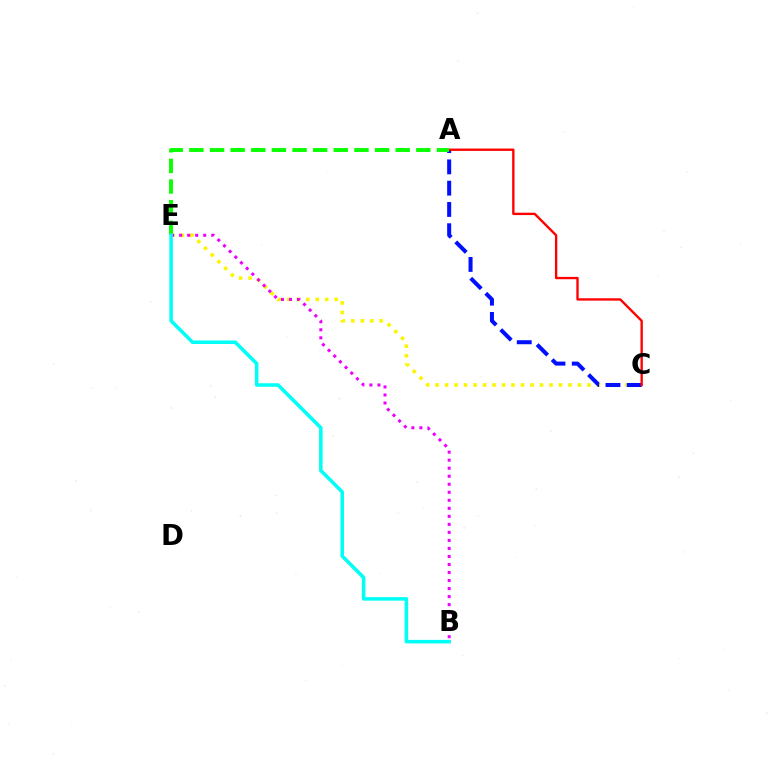{('C', 'E'): [{'color': '#fcf500', 'line_style': 'dotted', 'thickness': 2.58}], ('A', 'C'): [{'color': '#0010ff', 'line_style': 'dashed', 'thickness': 2.89}, {'color': '#ff0000', 'line_style': 'solid', 'thickness': 1.7}], ('A', 'E'): [{'color': '#08ff00', 'line_style': 'dashed', 'thickness': 2.8}], ('B', 'E'): [{'color': '#ee00ff', 'line_style': 'dotted', 'thickness': 2.18}, {'color': '#00fff6', 'line_style': 'solid', 'thickness': 2.54}]}